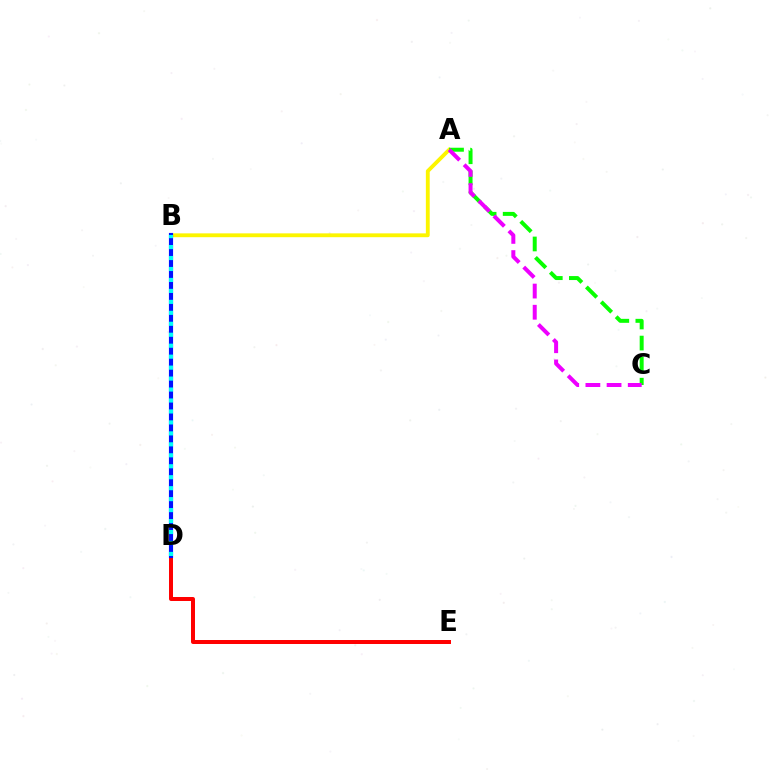{('A', 'B'): [{'color': '#fcf500', 'line_style': 'solid', 'thickness': 2.76}], ('A', 'C'): [{'color': '#08ff00', 'line_style': 'dashed', 'thickness': 2.86}, {'color': '#ee00ff', 'line_style': 'dashed', 'thickness': 2.88}], ('D', 'E'): [{'color': '#ff0000', 'line_style': 'solid', 'thickness': 2.87}], ('B', 'D'): [{'color': '#0010ff', 'line_style': 'solid', 'thickness': 2.98}, {'color': '#00fff6', 'line_style': 'dotted', 'thickness': 2.98}]}